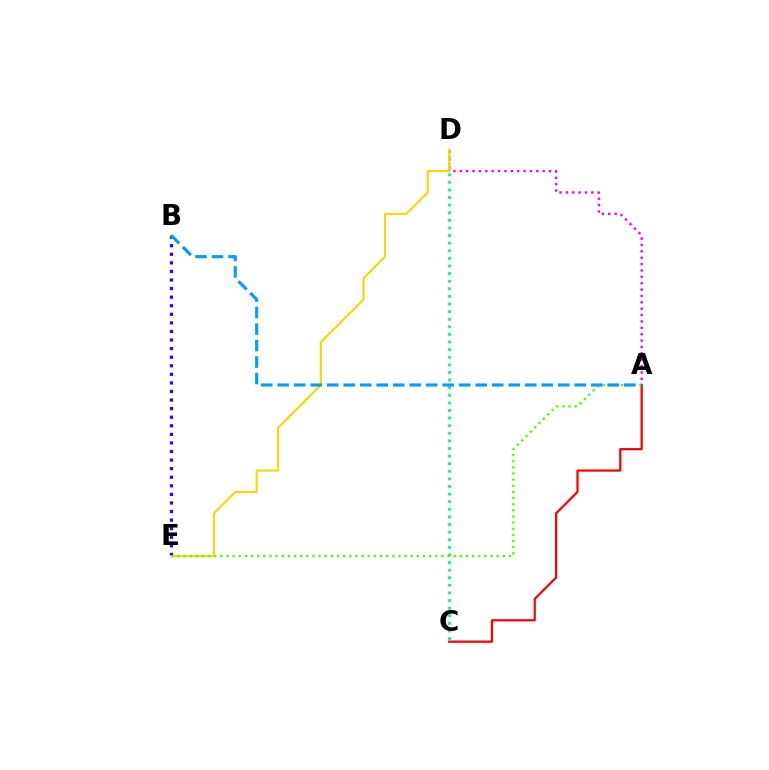{('B', 'E'): [{'color': '#3700ff', 'line_style': 'dotted', 'thickness': 2.33}], ('A', 'D'): [{'color': '#ff00ed', 'line_style': 'dotted', 'thickness': 1.73}], ('C', 'D'): [{'color': '#00ff86', 'line_style': 'dotted', 'thickness': 2.07}], ('D', 'E'): [{'color': '#ffd500', 'line_style': 'solid', 'thickness': 1.51}], ('A', 'C'): [{'color': '#ff0000', 'line_style': 'solid', 'thickness': 1.61}], ('A', 'E'): [{'color': '#4fff00', 'line_style': 'dotted', 'thickness': 1.67}], ('A', 'B'): [{'color': '#009eff', 'line_style': 'dashed', 'thickness': 2.24}]}